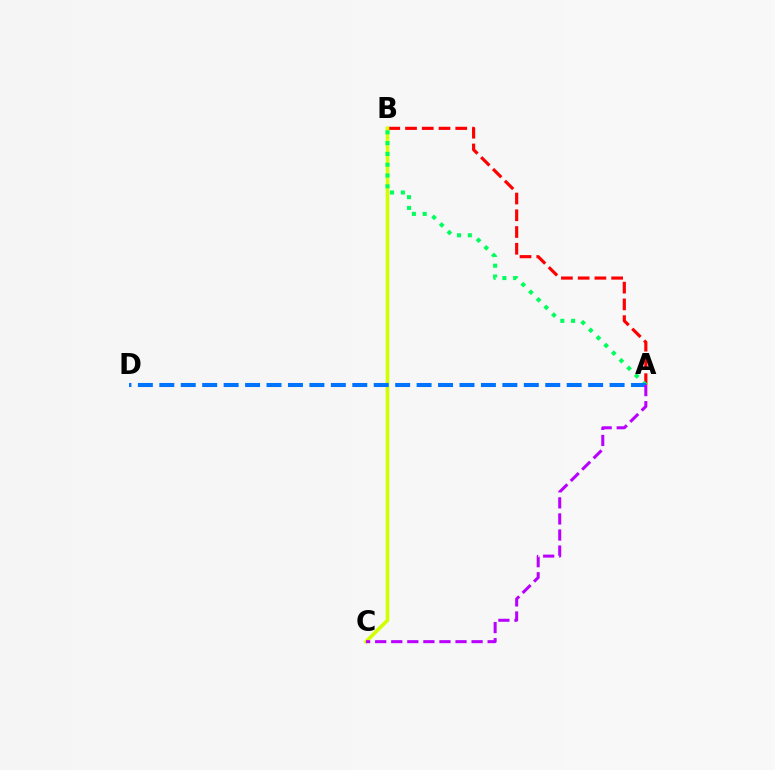{('A', 'B'): [{'color': '#ff0000', 'line_style': 'dashed', 'thickness': 2.27}, {'color': '#00ff5c', 'line_style': 'dotted', 'thickness': 2.93}], ('B', 'C'): [{'color': '#d1ff00', 'line_style': 'solid', 'thickness': 2.58}], ('A', 'D'): [{'color': '#0074ff', 'line_style': 'dashed', 'thickness': 2.91}], ('A', 'C'): [{'color': '#b900ff', 'line_style': 'dashed', 'thickness': 2.18}]}